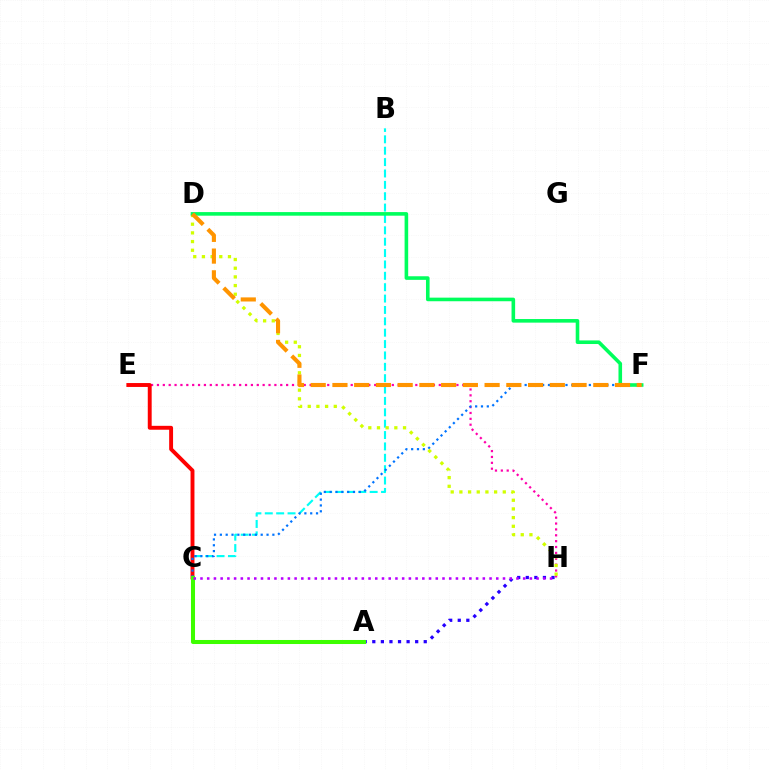{('A', 'H'): [{'color': '#2500ff', 'line_style': 'dotted', 'thickness': 2.33}], ('E', 'H'): [{'color': '#ff00ac', 'line_style': 'dotted', 'thickness': 1.6}], ('B', 'C'): [{'color': '#00fff6', 'line_style': 'dashed', 'thickness': 1.55}], ('C', 'E'): [{'color': '#ff0000', 'line_style': 'solid', 'thickness': 2.81}], ('C', 'F'): [{'color': '#0074ff', 'line_style': 'dotted', 'thickness': 1.59}], ('A', 'C'): [{'color': '#3dff00', 'line_style': 'solid', 'thickness': 2.91}], ('D', 'H'): [{'color': '#d1ff00', 'line_style': 'dotted', 'thickness': 2.36}], ('C', 'H'): [{'color': '#b900ff', 'line_style': 'dotted', 'thickness': 1.83}], ('D', 'F'): [{'color': '#00ff5c', 'line_style': 'solid', 'thickness': 2.59}, {'color': '#ff9400', 'line_style': 'dashed', 'thickness': 2.95}]}